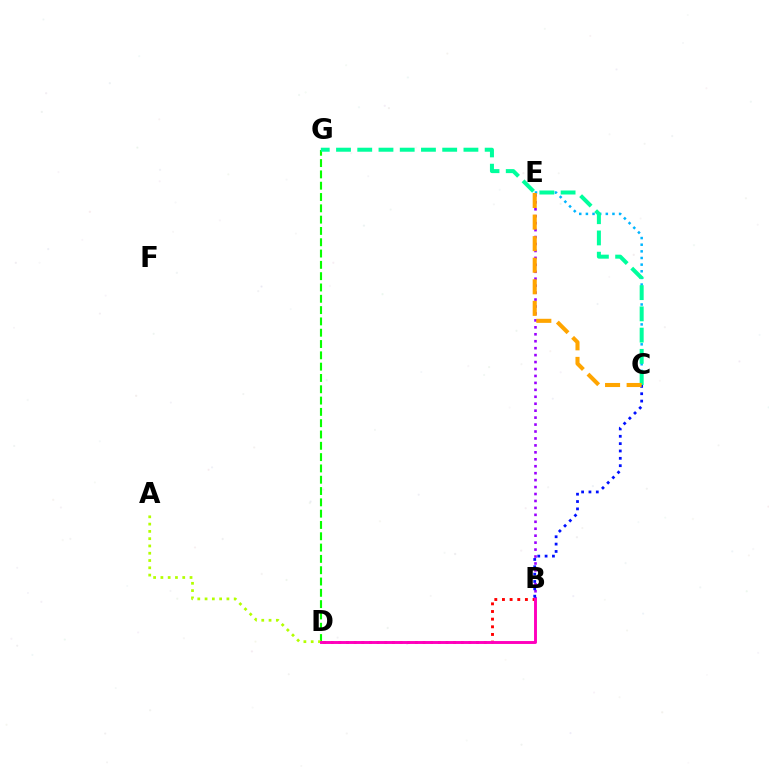{('C', 'E'): [{'color': '#00b5ff', 'line_style': 'dotted', 'thickness': 1.8}, {'color': '#ffa500', 'line_style': 'dashed', 'thickness': 2.93}], ('B', 'E'): [{'color': '#9b00ff', 'line_style': 'dotted', 'thickness': 1.89}], ('B', 'D'): [{'color': '#ff0000', 'line_style': 'dotted', 'thickness': 2.08}, {'color': '#ff00bd', 'line_style': 'solid', 'thickness': 2.1}], ('D', 'G'): [{'color': '#08ff00', 'line_style': 'dashed', 'thickness': 1.54}], ('A', 'D'): [{'color': '#b3ff00', 'line_style': 'dotted', 'thickness': 1.98}], ('B', 'C'): [{'color': '#0010ff', 'line_style': 'dotted', 'thickness': 2.0}], ('C', 'G'): [{'color': '#00ff9d', 'line_style': 'dashed', 'thickness': 2.88}]}